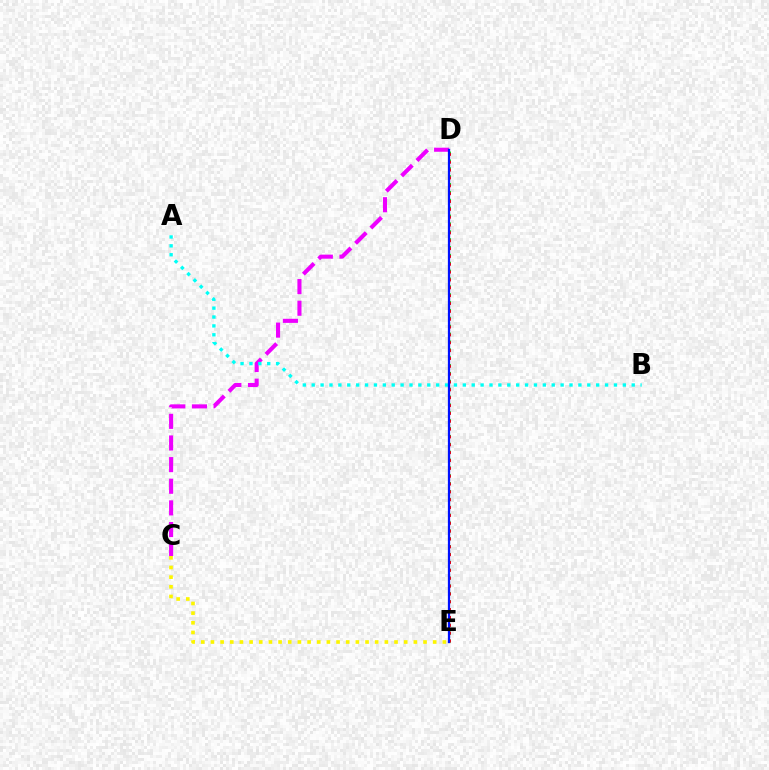{('C', 'D'): [{'color': '#ee00ff', 'line_style': 'dashed', 'thickness': 2.94}], ('D', 'E'): [{'color': '#08ff00', 'line_style': 'dotted', 'thickness': 2.14}, {'color': '#ff0000', 'line_style': 'dotted', 'thickness': 2.13}, {'color': '#0010ff', 'line_style': 'solid', 'thickness': 1.62}], ('C', 'E'): [{'color': '#fcf500', 'line_style': 'dotted', 'thickness': 2.63}], ('A', 'B'): [{'color': '#00fff6', 'line_style': 'dotted', 'thickness': 2.42}]}